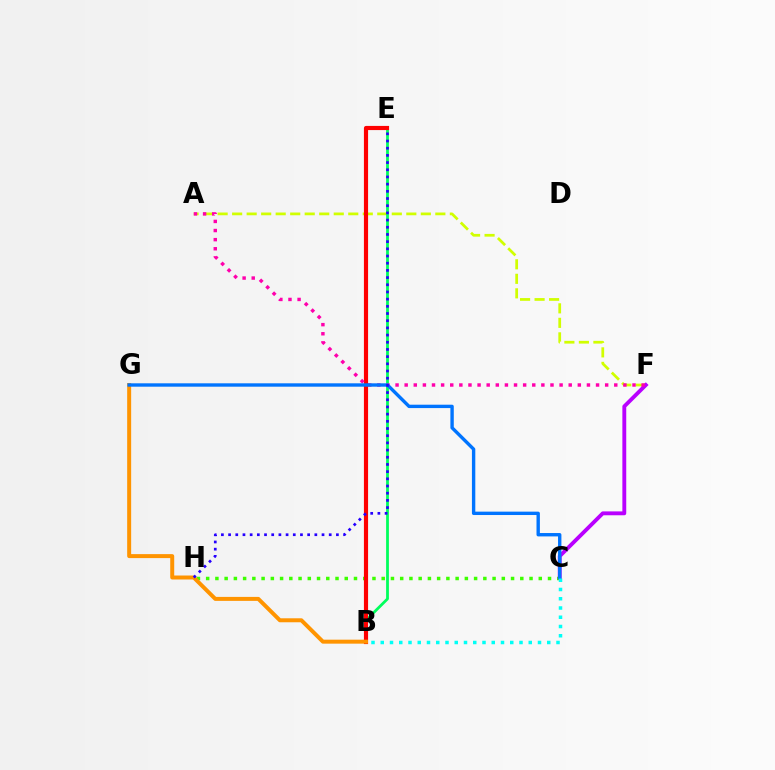{('A', 'F'): [{'color': '#d1ff00', 'line_style': 'dashed', 'thickness': 1.97}, {'color': '#ff00ac', 'line_style': 'dotted', 'thickness': 2.48}], ('C', 'H'): [{'color': '#3dff00', 'line_style': 'dotted', 'thickness': 2.51}], ('B', 'E'): [{'color': '#00ff5c', 'line_style': 'solid', 'thickness': 2.0}, {'color': '#ff0000', 'line_style': 'solid', 'thickness': 2.99}], ('C', 'F'): [{'color': '#b900ff', 'line_style': 'solid', 'thickness': 2.78}], ('B', 'G'): [{'color': '#ff9400', 'line_style': 'solid', 'thickness': 2.86}], ('C', 'G'): [{'color': '#0074ff', 'line_style': 'solid', 'thickness': 2.43}], ('E', 'H'): [{'color': '#2500ff', 'line_style': 'dotted', 'thickness': 1.95}], ('B', 'C'): [{'color': '#00fff6', 'line_style': 'dotted', 'thickness': 2.51}]}